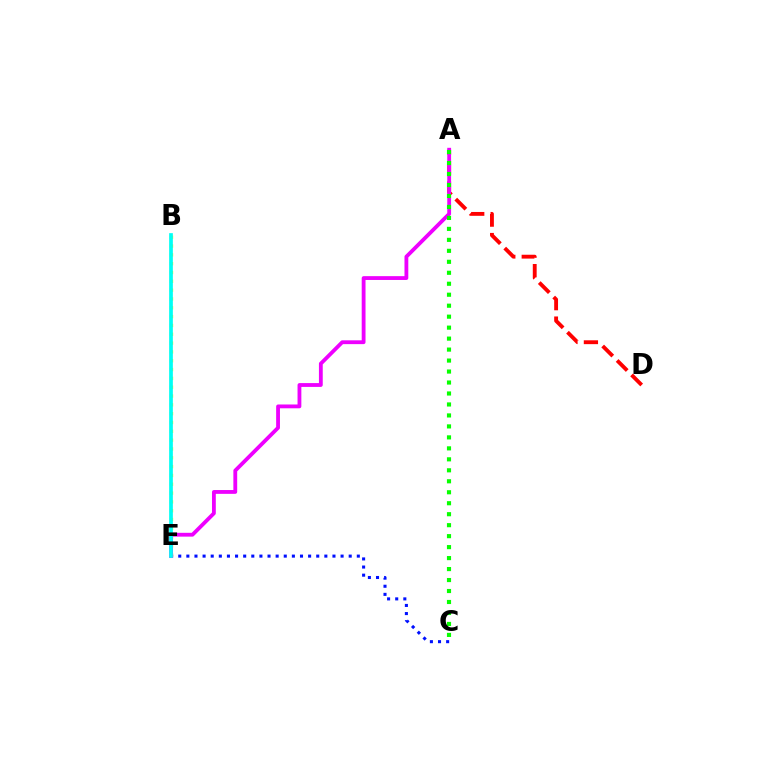{('B', 'E'): [{'color': '#fcf500', 'line_style': 'dotted', 'thickness': 2.4}, {'color': '#00fff6', 'line_style': 'solid', 'thickness': 2.67}], ('A', 'D'): [{'color': '#ff0000', 'line_style': 'dashed', 'thickness': 2.78}], ('C', 'E'): [{'color': '#0010ff', 'line_style': 'dotted', 'thickness': 2.21}], ('A', 'E'): [{'color': '#ee00ff', 'line_style': 'solid', 'thickness': 2.75}], ('A', 'C'): [{'color': '#08ff00', 'line_style': 'dotted', 'thickness': 2.98}]}